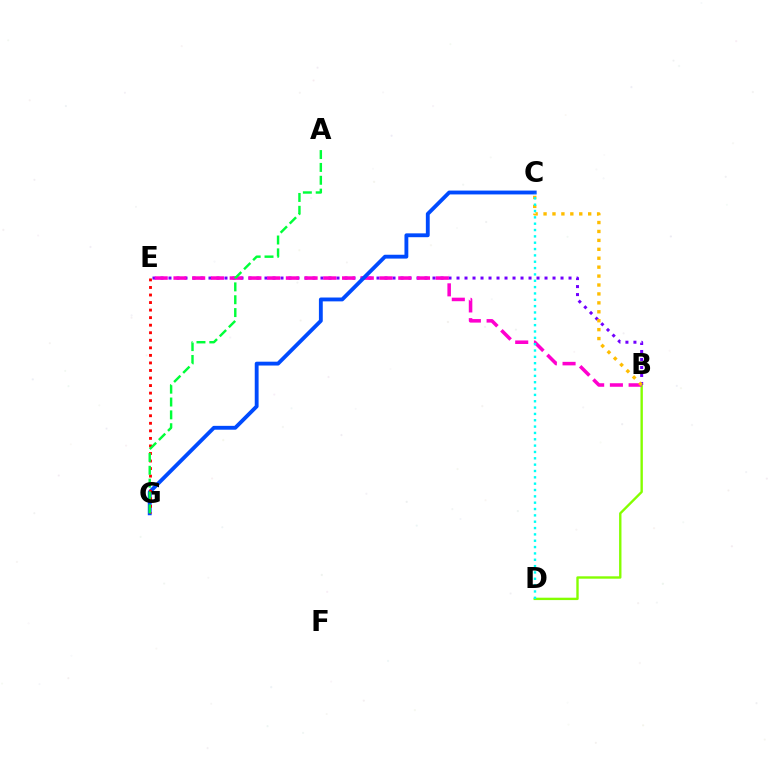{('B', 'D'): [{'color': '#84ff00', 'line_style': 'solid', 'thickness': 1.72}], ('B', 'E'): [{'color': '#7200ff', 'line_style': 'dotted', 'thickness': 2.17}, {'color': '#ff00cf', 'line_style': 'dashed', 'thickness': 2.54}], ('C', 'G'): [{'color': '#004bff', 'line_style': 'solid', 'thickness': 2.77}], ('E', 'G'): [{'color': '#ff0000', 'line_style': 'dotted', 'thickness': 2.05}], ('A', 'G'): [{'color': '#00ff39', 'line_style': 'dashed', 'thickness': 1.75}], ('B', 'C'): [{'color': '#ffbd00', 'line_style': 'dotted', 'thickness': 2.42}], ('C', 'D'): [{'color': '#00fff6', 'line_style': 'dotted', 'thickness': 1.72}]}